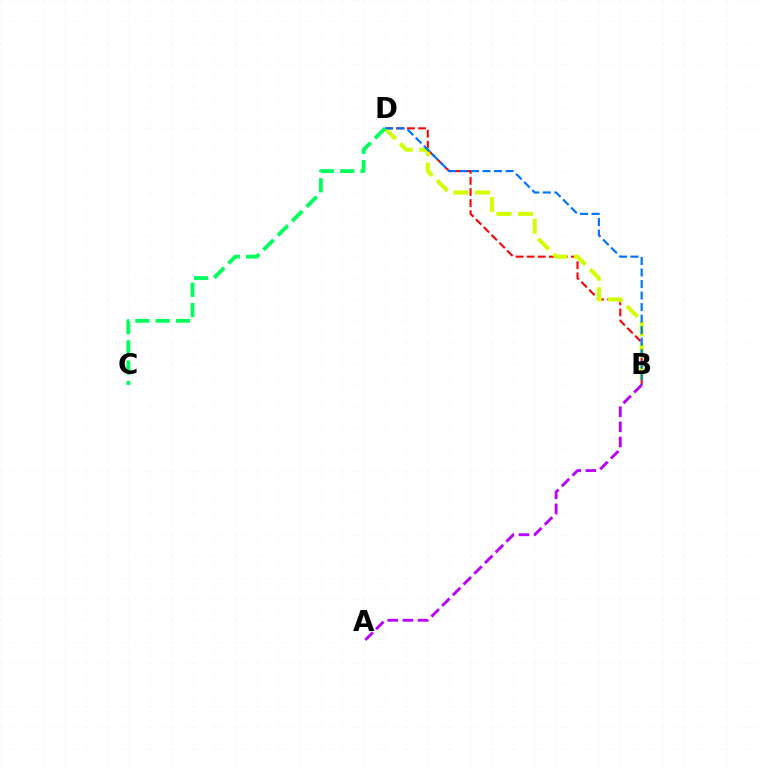{('B', 'D'): [{'color': '#ff0000', 'line_style': 'dashed', 'thickness': 1.5}, {'color': '#d1ff00', 'line_style': 'dashed', 'thickness': 2.92}, {'color': '#0074ff', 'line_style': 'dashed', 'thickness': 1.57}], ('A', 'B'): [{'color': '#b900ff', 'line_style': 'dashed', 'thickness': 2.06}], ('C', 'D'): [{'color': '#00ff5c', 'line_style': 'dashed', 'thickness': 2.76}]}